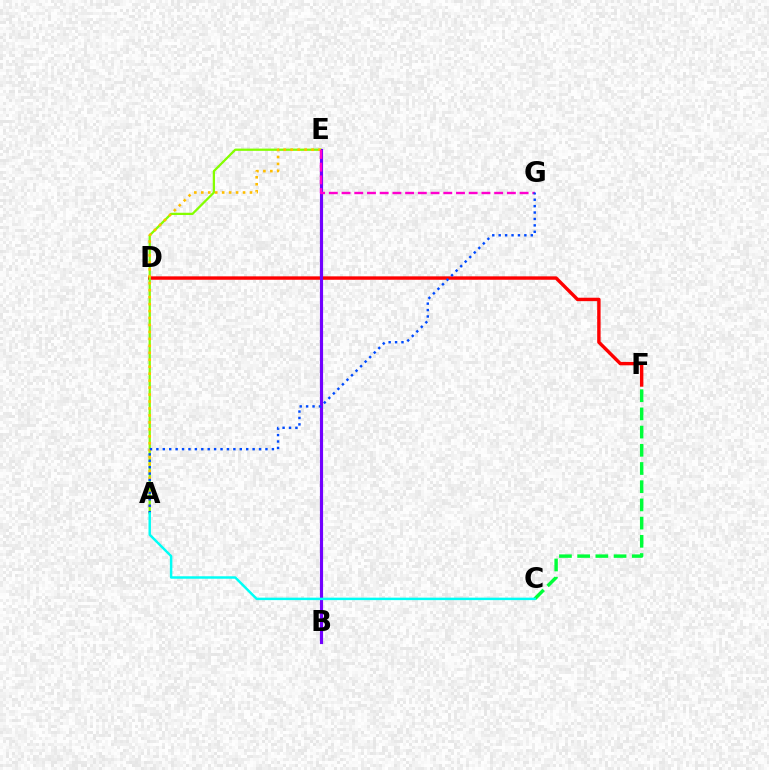{('D', 'F'): [{'color': '#ff0000', 'line_style': 'solid', 'thickness': 2.46}], ('C', 'F'): [{'color': '#00ff39', 'line_style': 'dashed', 'thickness': 2.47}], ('A', 'E'): [{'color': '#84ff00', 'line_style': 'solid', 'thickness': 1.63}, {'color': '#ffbd00', 'line_style': 'dotted', 'thickness': 1.89}], ('B', 'E'): [{'color': '#7200ff', 'line_style': 'solid', 'thickness': 2.27}], ('E', 'G'): [{'color': '#ff00cf', 'line_style': 'dashed', 'thickness': 1.73}], ('A', 'G'): [{'color': '#004bff', 'line_style': 'dotted', 'thickness': 1.74}], ('A', 'C'): [{'color': '#00fff6', 'line_style': 'solid', 'thickness': 1.77}]}